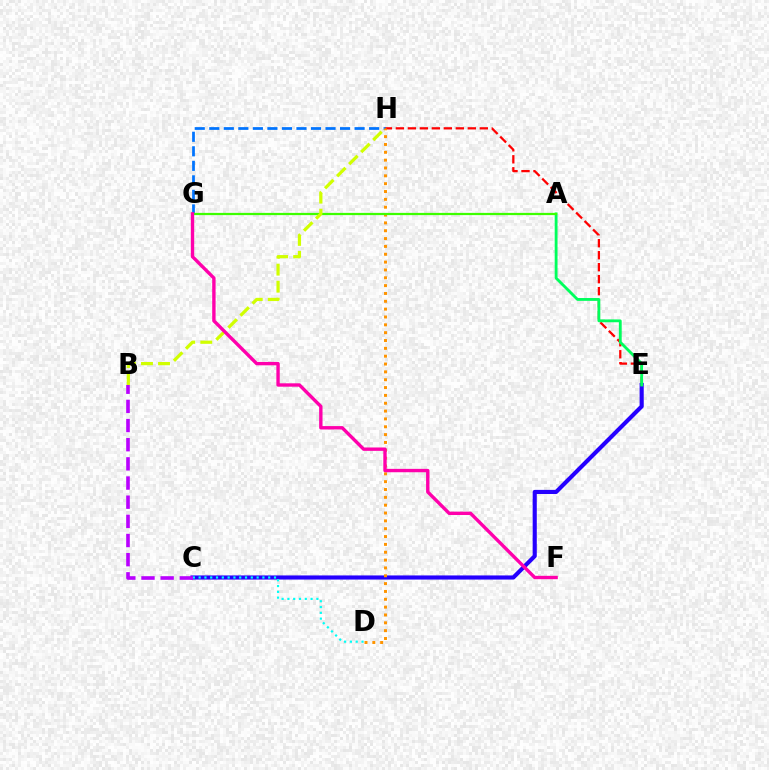{('E', 'H'): [{'color': '#ff0000', 'line_style': 'dashed', 'thickness': 1.63}], ('C', 'E'): [{'color': '#2500ff', 'line_style': 'solid', 'thickness': 2.97}], ('C', 'D'): [{'color': '#00fff6', 'line_style': 'dotted', 'thickness': 1.58}], ('G', 'H'): [{'color': '#0074ff', 'line_style': 'dashed', 'thickness': 1.97}], ('B', 'C'): [{'color': '#b900ff', 'line_style': 'dashed', 'thickness': 2.6}], ('A', 'E'): [{'color': '#00ff5c', 'line_style': 'solid', 'thickness': 2.04}], ('D', 'H'): [{'color': '#ff9400', 'line_style': 'dotted', 'thickness': 2.13}], ('A', 'G'): [{'color': '#3dff00', 'line_style': 'solid', 'thickness': 1.61}], ('B', 'H'): [{'color': '#d1ff00', 'line_style': 'dashed', 'thickness': 2.32}], ('F', 'G'): [{'color': '#ff00ac', 'line_style': 'solid', 'thickness': 2.43}]}